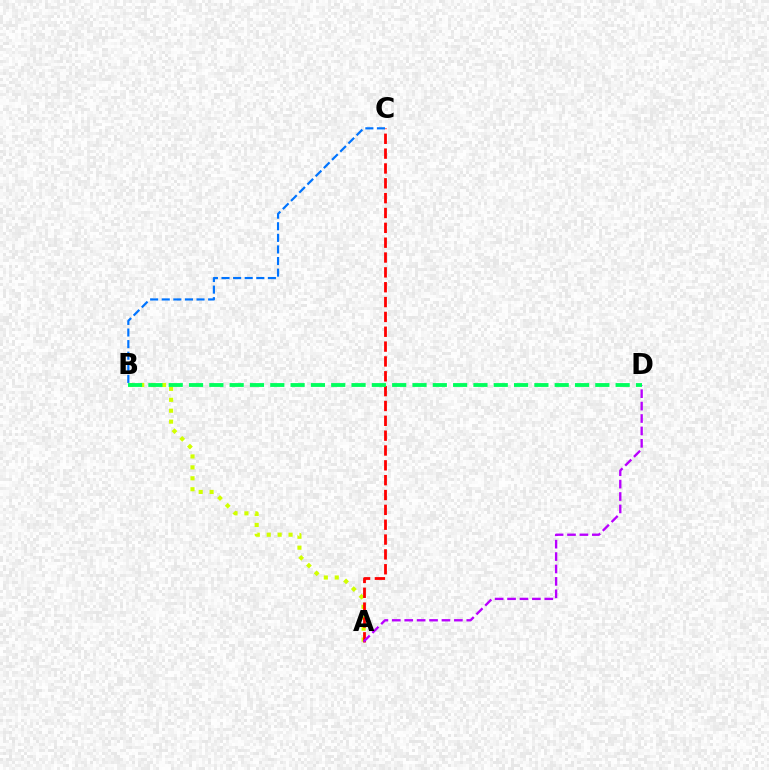{('A', 'B'): [{'color': '#d1ff00', 'line_style': 'dotted', 'thickness': 2.97}], ('A', 'C'): [{'color': '#ff0000', 'line_style': 'dashed', 'thickness': 2.02}], ('B', 'C'): [{'color': '#0074ff', 'line_style': 'dashed', 'thickness': 1.57}], ('A', 'D'): [{'color': '#b900ff', 'line_style': 'dashed', 'thickness': 1.69}], ('B', 'D'): [{'color': '#00ff5c', 'line_style': 'dashed', 'thickness': 2.76}]}